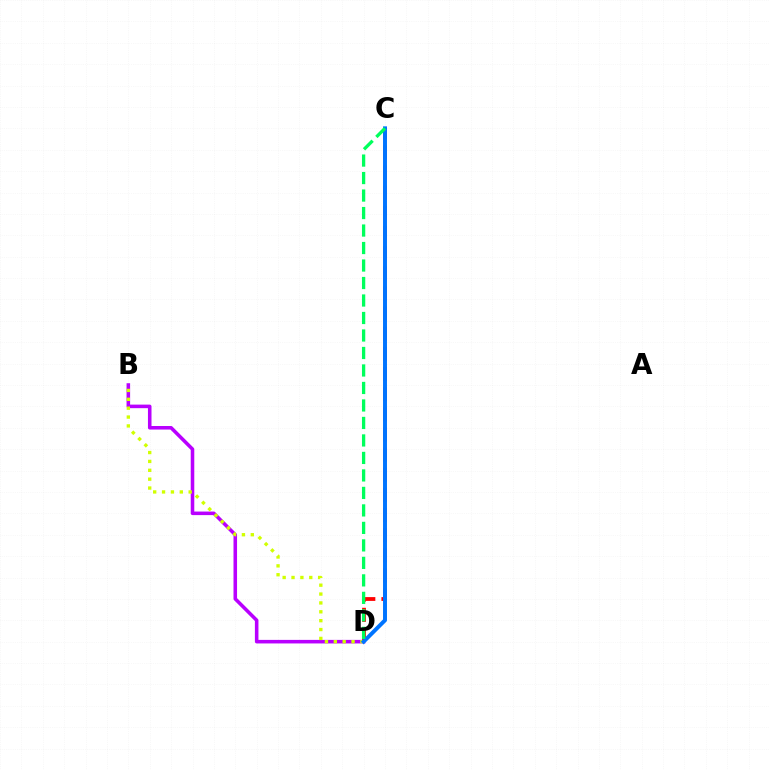{('C', 'D'): [{'color': '#ff0000', 'line_style': 'dashed', 'thickness': 2.74}, {'color': '#0074ff', 'line_style': 'solid', 'thickness': 2.85}, {'color': '#00ff5c', 'line_style': 'dashed', 'thickness': 2.38}], ('B', 'D'): [{'color': '#b900ff', 'line_style': 'solid', 'thickness': 2.56}, {'color': '#d1ff00', 'line_style': 'dotted', 'thickness': 2.41}]}